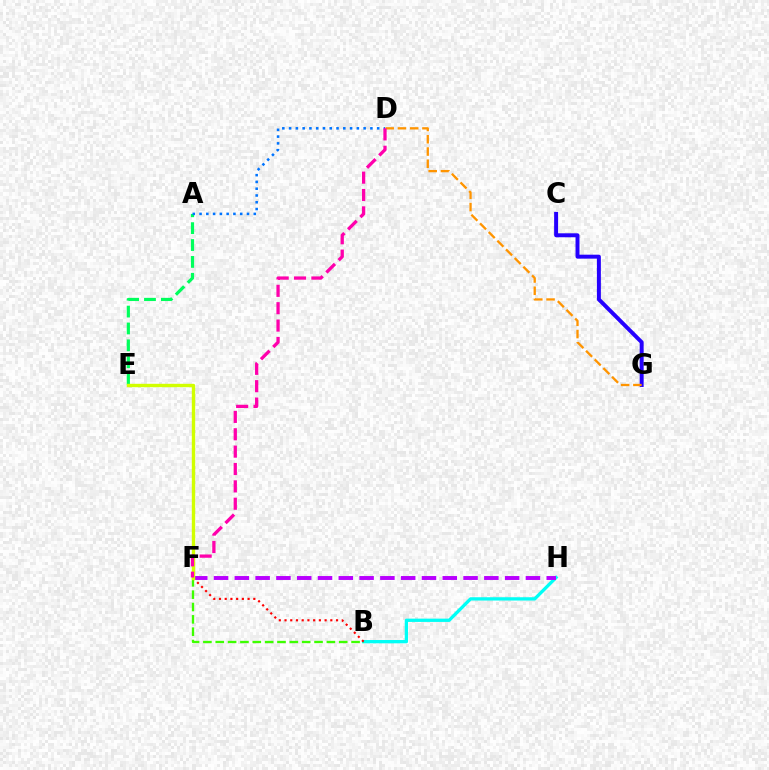{('C', 'G'): [{'color': '#2500ff', 'line_style': 'solid', 'thickness': 2.85}], ('B', 'H'): [{'color': '#00fff6', 'line_style': 'solid', 'thickness': 2.37}], ('B', 'F'): [{'color': '#3dff00', 'line_style': 'dashed', 'thickness': 1.68}, {'color': '#ff0000', 'line_style': 'dotted', 'thickness': 1.56}], ('A', 'E'): [{'color': '#00ff5c', 'line_style': 'dashed', 'thickness': 2.29}], ('A', 'D'): [{'color': '#0074ff', 'line_style': 'dotted', 'thickness': 1.84}], ('D', 'G'): [{'color': '#ff9400', 'line_style': 'dashed', 'thickness': 1.66}], ('F', 'H'): [{'color': '#b900ff', 'line_style': 'dashed', 'thickness': 2.82}], ('E', 'F'): [{'color': '#d1ff00', 'line_style': 'solid', 'thickness': 2.44}], ('D', 'F'): [{'color': '#ff00ac', 'line_style': 'dashed', 'thickness': 2.36}]}